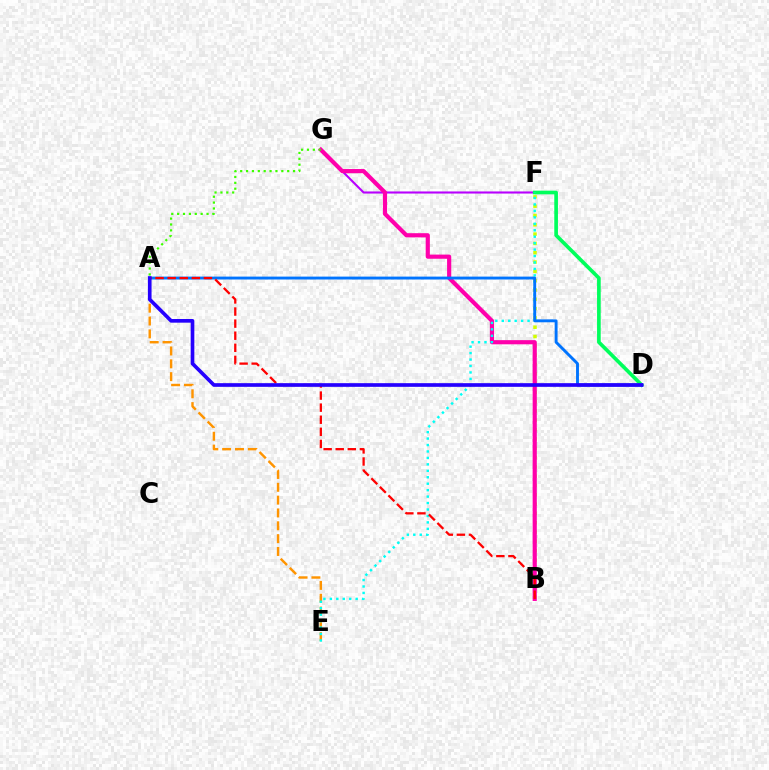{('F', 'G'): [{'color': '#b900ff', 'line_style': 'solid', 'thickness': 1.51}], ('D', 'F'): [{'color': '#00ff5c', 'line_style': 'solid', 'thickness': 2.64}], ('A', 'E'): [{'color': '#ff9400', 'line_style': 'dashed', 'thickness': 1.74}], ('B', 'F'): [{'color': '#d1ff00', 'line_style': 'dotted', 'thickness': 2.53}], ('B', 'G'): [{'color': '#ff00ac', 'line_style': 'solid', 'thickness': 3.0}], ('E', 'F'): [{'color': '#00fff6', 'line_style': 'dotted', 'thickness': 1.75}], ('A', 'G'): [{'color': '#3dff00', 'line_style': 'dotted', 'thickness': 1.6}], ('A', 'D'): [{'color': '#0074ff', 'line_style': 'solid', 'thickness': 2.09}, {'color': '#2500ff', 'line_style': 'solid', 'thickness': 2.64}], ('A', 'B'): [{'color': '#ff0000', 'line_style': 'dashed', 'thickness': 1.64}]}